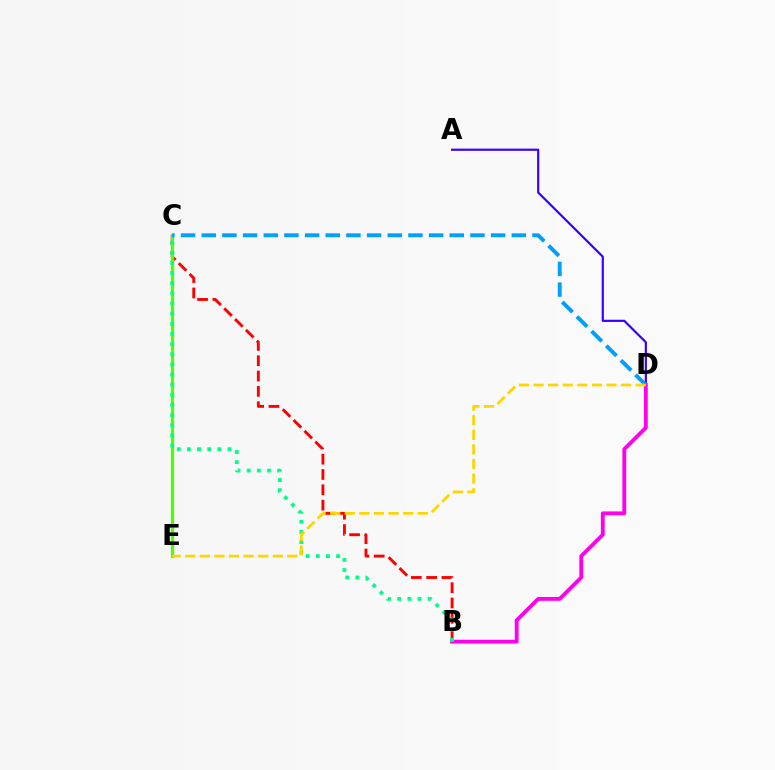{('B', 'C'): [{'color': '#ff0000', 'line_style': 'dashed', 'thickness': 2.08}, {'color': '#00ff86', 'line_style': 'dotted', 'thickness': 2.76}], ('A', 'D'): [{'color': '#3700ff', 'line_style': 'solid', 'thickness': 1.57}], ('C', 'E'): [{'color': '#4fff00', 'line_style': 'solid', 'thickness': 2.32}], ('C', 'D'): [{'color': '#009eff', 'line_style': 'dashed', 'thickness': 2.81}], ('B', 'D'): [{'color': '#ff00ed', 'line_style': 'solid', 'thickness': 2.76}], ('D', 'E'): [{'color': '#ffd500', 'line_style': 'dashed', 'thickness': 1.98}]}